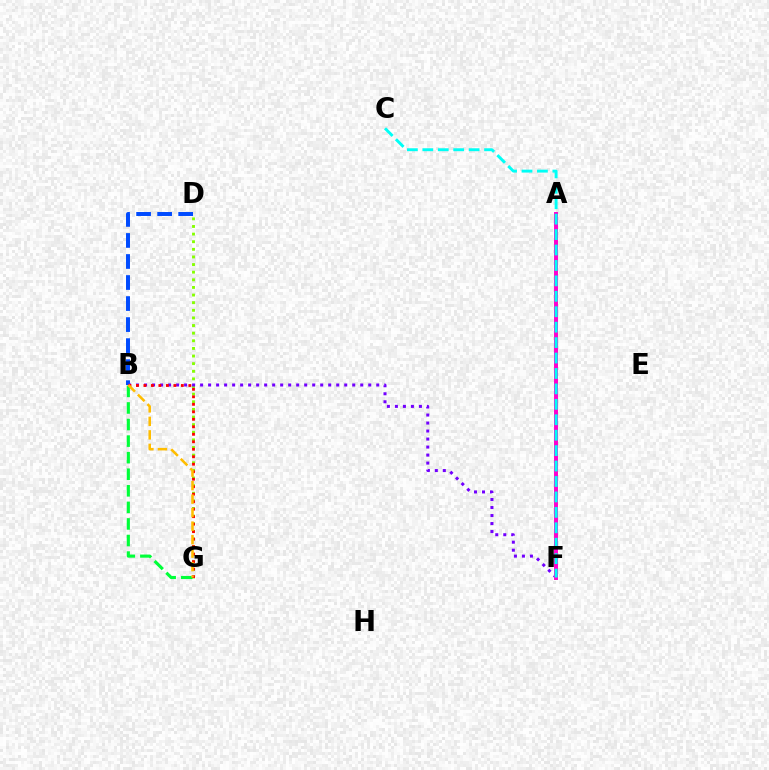{('B', 'D'): [{'color': '#004bff', 'line_style': 'dashed', 'thickness': 2.86}], ('D', 'G'): [{'color': '#84ff00', 'line_style': 'dotted', 'thickness': 2.07}], ('B', 'F'): [{'color': '#7200ff', 'line_style': 'dotted', 'thickness': 2.18}], ('A', 'F'): [{'color': '#ff00cf', 'line_style': 'solid', 'thickness': 2.84}], ('B', 'G'): [{'color': '#00ff39', 'line_style': 'dashed', 'thickness': 2.25}, {'color': '#ff0000', 'line_style': 'dotted', 'thickness': 2.04}, {'color': '#ffbd00', 'line_style': 'dashed', 'thickness': 1.83}], ('C', 'F'): [{'color': '#00fff6', 'line_style': 'dashed', 'thickness': 2.1}]}